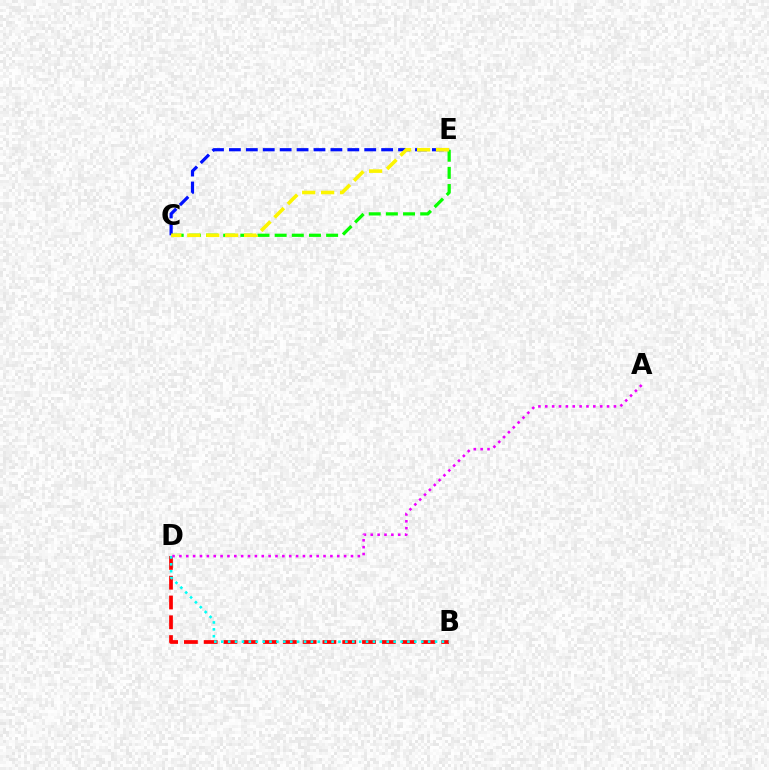{('B', 'D'): [{'color': '#ff0000', 'line_style': 'dashed', 'thickness': 2.69}, {'color': '#00fff6', 'line_style': 'dotted', 'thickness': 1.87}], ('A', 'D'): [{'color': '#ee00ff', 'line_style': 'dotted', 'thickness': 1.86}], ('C', 'E'): [{'color': '#08ff00', 'line_style': 'dashed', 'thickness': 2.33}, {'color': '#0010ff', 'line_style': 'dashed', 'thickness': 2.3}, {'color': '#fcf500', 'line_style': 'dashed', 'thickness': 2.57}]}